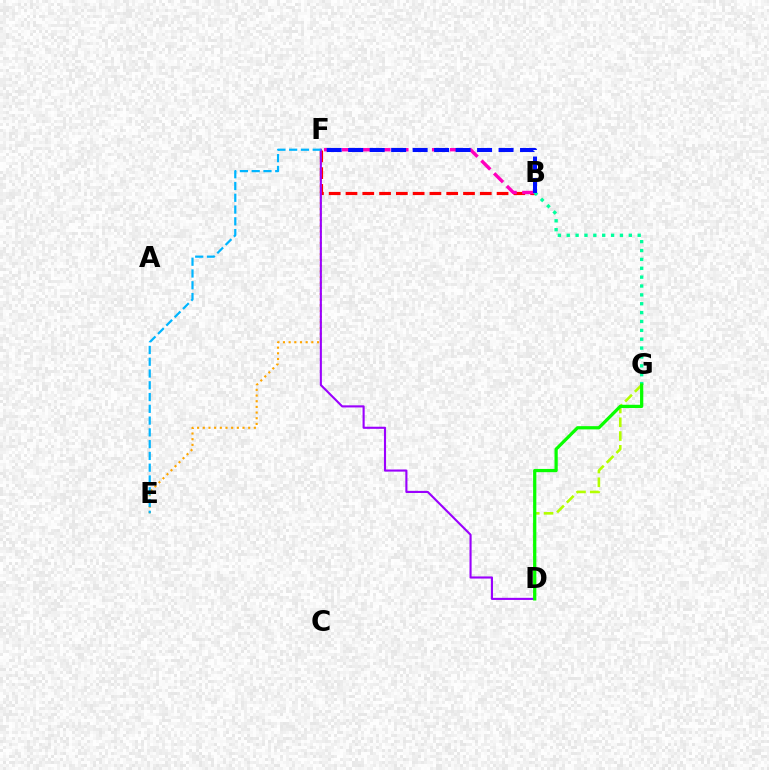{('B', 'F'): [{'color': '#ff0000', 'line_style': 'dashed', 'thickness': 2.28}, {'color': '#ff00bd', 'line_style': 'dashed', 'thickness': 2.44}, {'color': '#0010ff', 'line_style': 'dashed', 'thickness': 2.92}], ('D', 'G'): [{'color': '#b3ff00', 'line_style': 'dashed', 'thickness': 1.87}, {'color': '#08ff00', 'line_style': 'solid', 'thickness': 2.33}], ('E', 'F'): [{'color': '#ffa500', 'line_style': 'dotted', 'thickness': 1.54}, {'color': '#00b5ff', 'line_style': 'dashed', 'thickness': 1.6}], ('D', 'F'): [{'color': '#9b00ff', 'line_style': 'solid', 'thickness': 1.52}], ('B', 'G'): [{'color': '#00ff9d', 'line_style': 'dotted', 'thickness': 2.41}]}